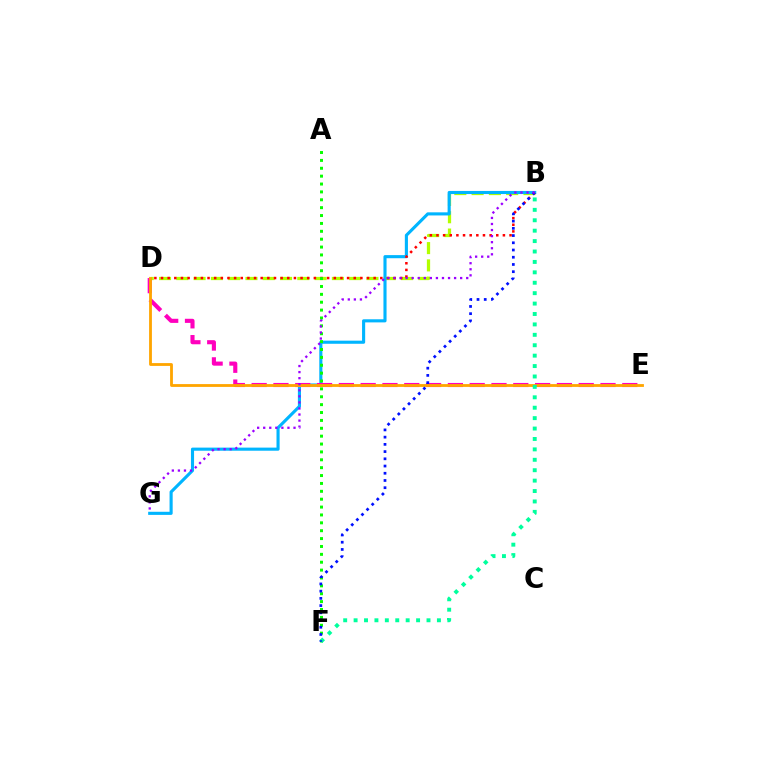{('B', 'D'): [{'color': '#b3ff00', 'line_style': 'dashed', 'thickness': 2.35}, {'color': '#ff0000', 'line_style': 'dotted', 'thickness': 1.81}], ('B', 'G'): [{'color': '#00b5ff', 'line_style': 'solid', 'thickness': 2.24}, {'color': '#9b00ff', 'line_style': 'dotted', 'thickness': 1.65}], ('D', 'E'): [{'color': '#ff00bd', 'line_style': 'dashed', 'thickness': 2.96}, {'color': '#ffa500', 'line_style': 'solid', 'thickness': 2.03}], ('A', 'F'): [{'color': '#08ff00', 'line_style': 'dotted', 'thickness': 2.14}], ('B', 'F'): [{'color': '#00ff9d', 'line_style': 'dotted', 'thickness': 2.83}, {'color': '#0010ff', 'line_style': 'dotted', 'thickness': 1.96}]}